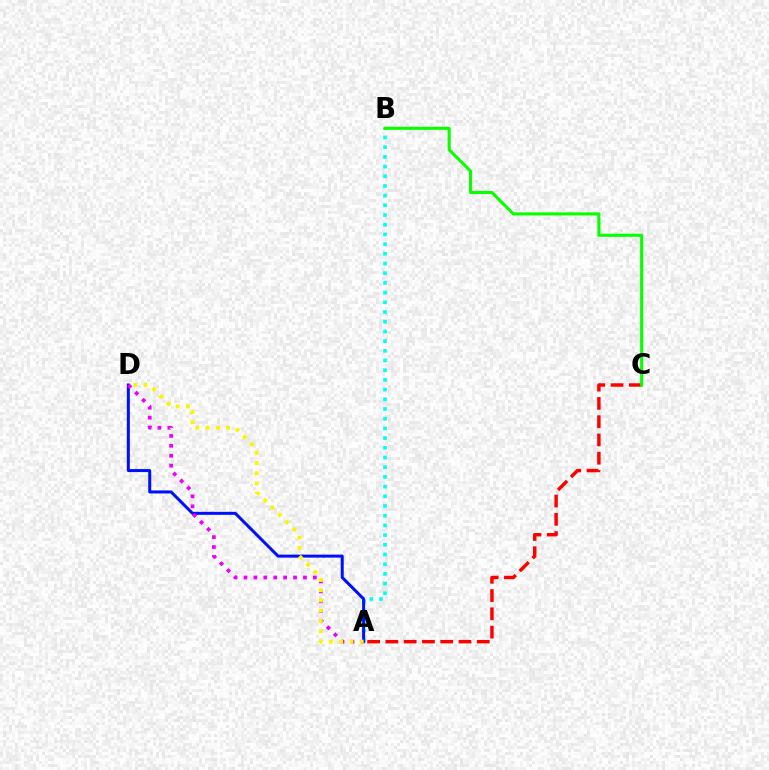{('A', 'B'): [{'color': '#00fff6', 'line_style': 'dotted', 'thickness': 2.64}], ('A', 'D'): [{'color': '#0010ff', 'line_style': 'solid', 'thickness': 2.17}, {'color': '#ee00ff', 'line_style': 'dotted', 'thickness': 2.69}, {'color': '#fcf500', 'line_style': 'dotted', 'thickness': 2.79}], ('A', 'C'): [{'color': '#ff0000', 'line_style': 'dashed', 'thickness': 2.48}], ('B', 'C'): [{'color': '#08ff00', 'line_style': 'solid', 'thickness': 2.22}]}